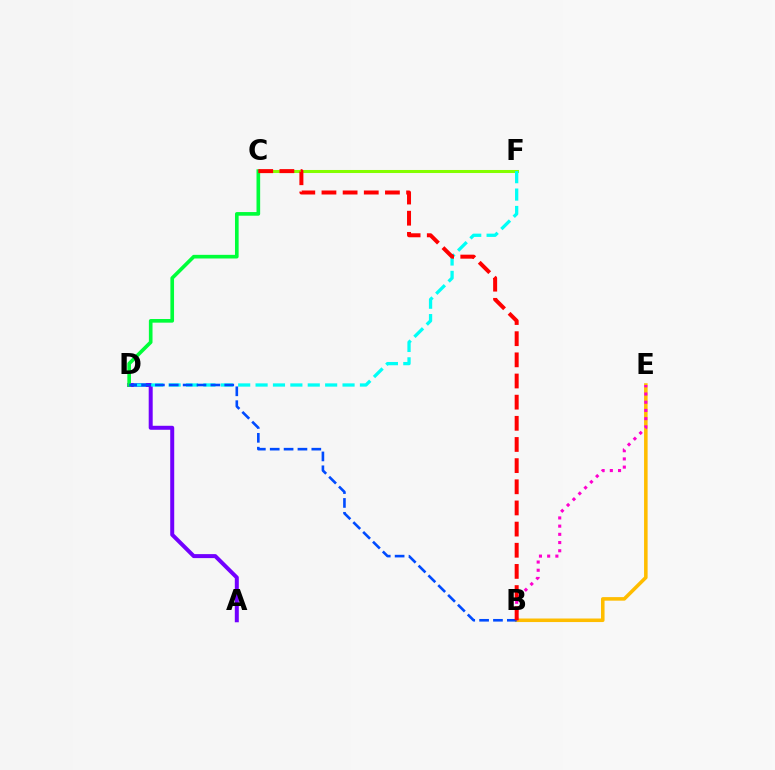{('C', 'F'): [{'color': '#84ff00', 'line_style': 'solid', 'thickness': 2.19}], ('A', 'D'): [{'color': '#7200ff', 'line_style': 'solid', 'thickness': 2.87}], ('D', 'F'): [{'color': '#00fff6', 'line_style': 'dashed', 'thickness': 2.36}], ('C', 'D'): [{'color': '#00ff39', 'line_style': 'solid', 'thickness': 2.62}], ('B', 'E'): [{'color': '#ffbd00', 'line_style': 'solid', 'thickness': 2.56}, {'color': '#ff00cf', 'line_style': 'dotted', 'thickness': 2.23}], ('B', 'D'): [{'color': '#004bff', 'line_style': 'dashed', 'thickness': 1.88}], ('B', 'C'): [{'color': '#ff0000', 'line_style': 'dashed', 'thickness': 2.87}]}